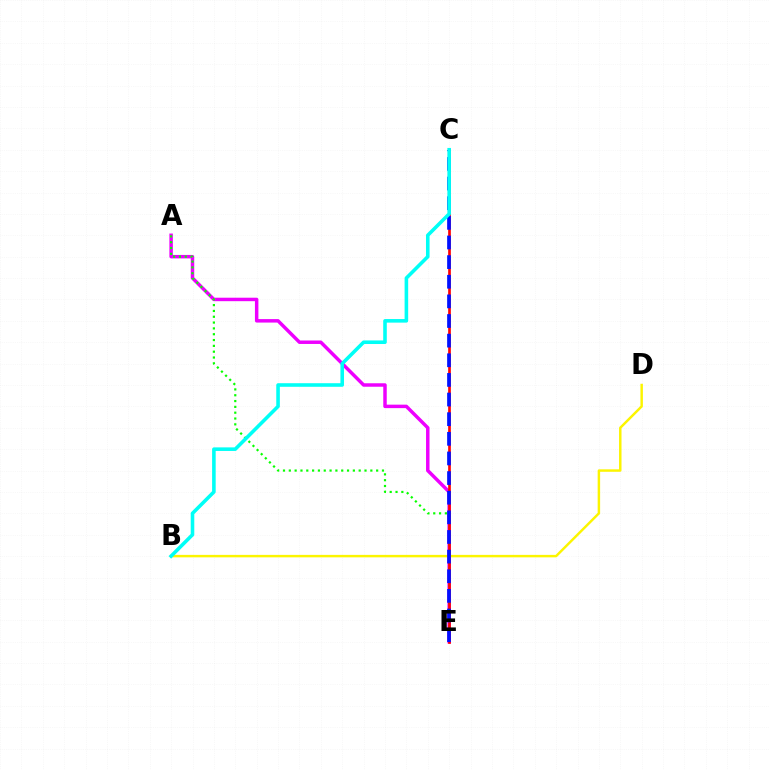{('B', 'D'): [{'color': '#fcf500', 'line_style': 'solid', 'thickness': 1.77}], ('A', 'E'): [{'color': '#ee00ff', 'line_style': 'solid', 'thickness': 2.5}, {'color': '#08ff00', 'line_style': 'dotted', 'thickness': 1.58}], ('C', 'E'): [{'color': '#ff0000', 'line_style': 'solid', 'thickness': 1.94}, {'color': '#0010ff', 'line_style': 'dashed', 'thickness': 2.67}], ('B', 'C'): [{'color': '#00fff6', 'line_style': 'solid', 'thickness': 2.58}]}